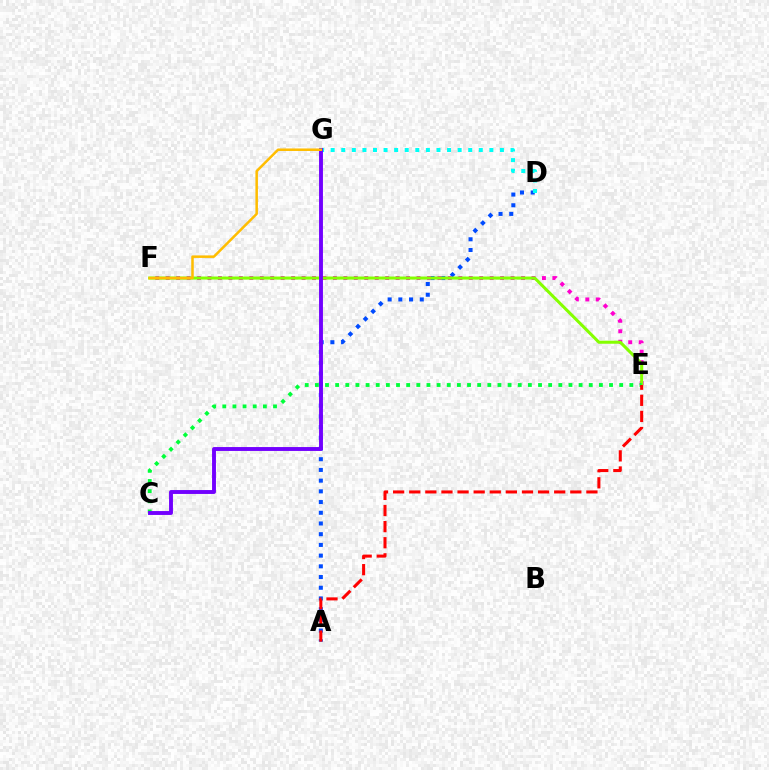{('A', 'D'): [{'color': '#004bff', 'line_style': 'dotted', 'thickness': 2.91}], ('D', 'G'): [{'color': '#00fff6', 'line_style': 'dotted', 'thickness': 2.87}], ('E', 'F'): [{'color': '#ff00cf', 'line_style': 'dotted', 'thickness': 2.84}, {'color': '#84ff00', 'line_style': 'solid', 'thickness': 2.19}], ('C', 'E'): [{'color': '#00ff39', 'line_style': 'dotted', 'thickness': 2.76}], ('C', 'G'): [{'color': '#7200ff', 'line_style': 'solid', 'thickness': 2.8}], ('F', 'G'): [{'color': '#ffbd00', 'line_style': 'solid', 'thickness': 1.81}], ('A', 'E'): [{'color': '#ff0000', 'line_style': 'dashed', 'thickness': 2.19}]}